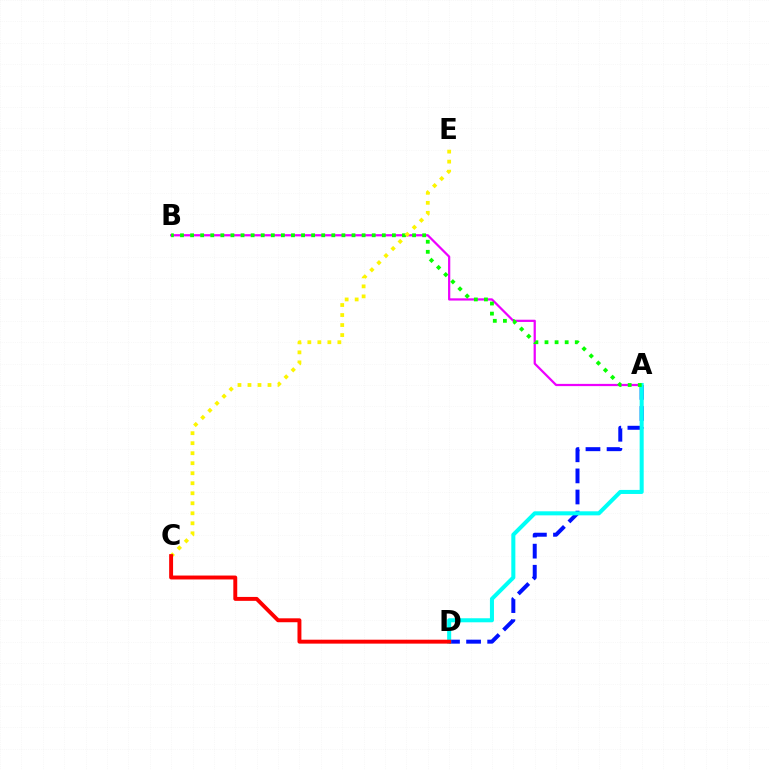{('A', 'B'): [{'color': '#ee00ff', 'line_style': 'solid', 'thickness': 1.61}, {'color': '#08ff00', 'line_style': 'dotted', 'thickness': 2.74}], ('A', 'D'): [{'color': '#0010ff', 'line_style': 'dashed', 'thickness': 2.87}, {'color': '#00fff6', 'line_style': 'solid', 'thickness': 2.91}], ('C', 'E'): [{'color': '#fcf500', 'line_style': 'dotted', 'thickness': 2.72}], ('C', 'D'): [{'color': '#ff0000', 'line_style': 'solid', 'thickness': 2.83}]}